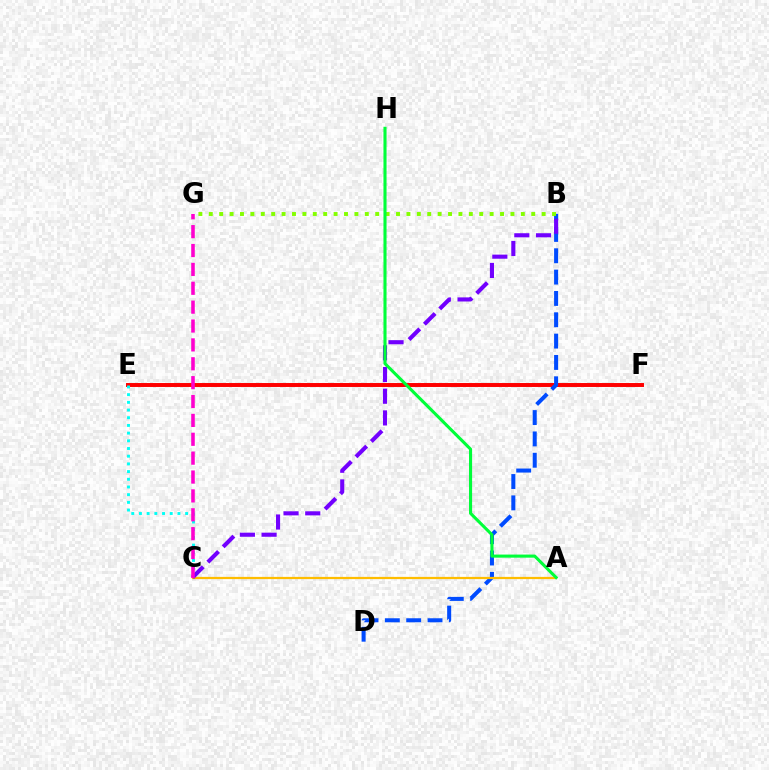{('E', 'F'): [{'color': '#ff0000', 'line_style': 'solid', 'thickness': 2.84}], ('B', 'D'): [{'color': '#004bff', 'line_style': 'dashed', 'thickness': 2.9}], ('C', 'E'): [{'color': '#00fff6', 'line_style': 'dotted', 'thickness': 2.09}], ('A', 'C'): [{'color': '#ffbd00', 'line_style': 'solid', 'thickness': 1.6}], ('B', 'C'): [{'color': '#7200ff', 'line_style': 'dashed', 'thickness': 2.95}], ('B', 'G'): [{'color': '#84ff00', 'line_style': 'dotted', 'thickness': 2.83}], ('A', 'H'): [{'color': '#00ff39', 'line_style': 'solid', 'thickness': 2.22}], ('C', 'G'): [{'color': '#ff00cf', 'line_style': 'dashed', 'thickness': 2.56}]}